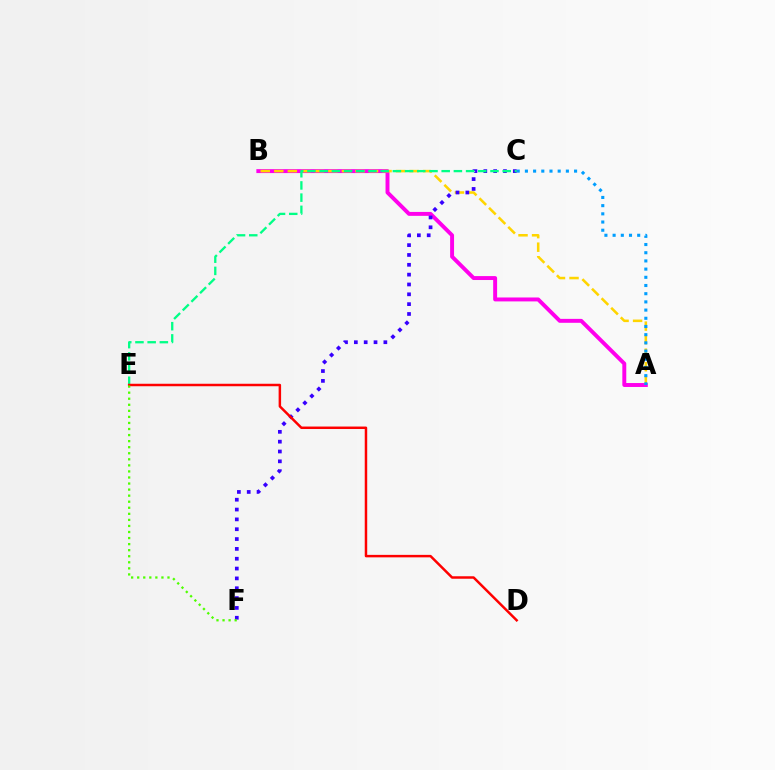{('A', 'B'): [{'color': '#ff00ed', 'line_style': 'solid', 'thickness': 2.83}, {'color': '#ffd500', 'line_style': 'dashed', 'thickness': 1.84}], ('A', 'C'): [{'color': '#009eff', 'line_style': 'dotted', 'thickness': 2.23}], ('C', 'F'): [{'color': '#3700ff', 'line_style': 'dotted', 'thickness': 2.67}], ('C', 'E'): [{'color': '#00ff86', 'line_style': 'dashed', 'thickness': 1.66}], ('D', 'E'): [{'color': '#ff0000', 'line_style': 'solid', 'thickness': 1.78}], ('E', 'F'): [{'color': '#4fff00', 'line_style': 'dotted', 'thickness': 1.65}]}